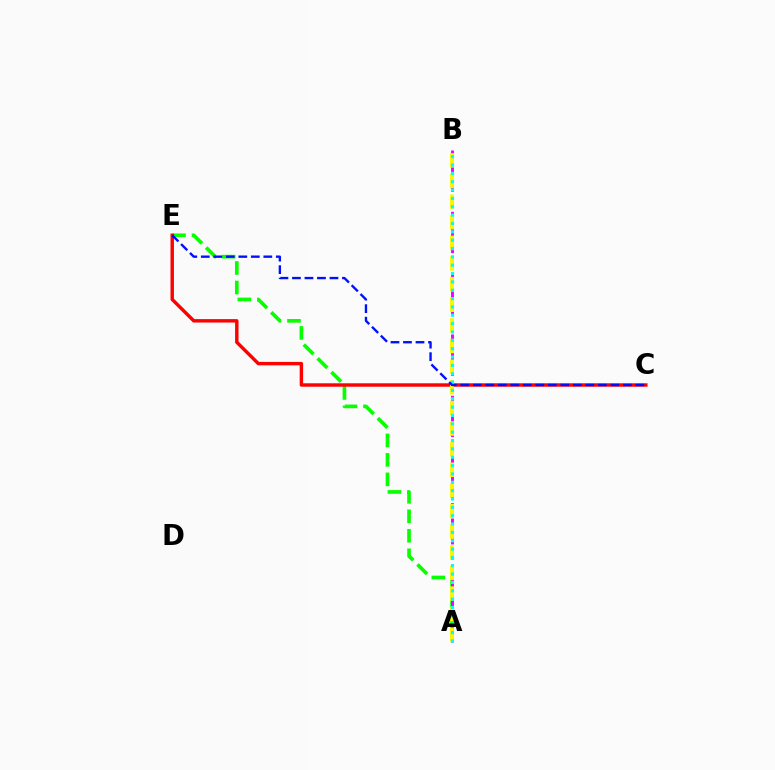{('A', 'E'): [{'color': '#08ff00', 'line_style': 'dashed', 'thickness': 2.65}], ('C', 'E'): [{'color': '#ff0000', 'line_style': 'solid', 'thickness': 2.46}, {'color': '#0010ff', 'line_style': 'dashed', 'thickness': 1.7}], ('A', 'B'): [{'color': '#ee00ff', 'line_style': 'dashed', 'thickness': 2.08}, {'color': '#fcf500', 'line_style': 'dashed', 'thickness': 2.8}, {'color': '#00fff6', 'line_style': 'dotted', 'thickness': 2.27}]}